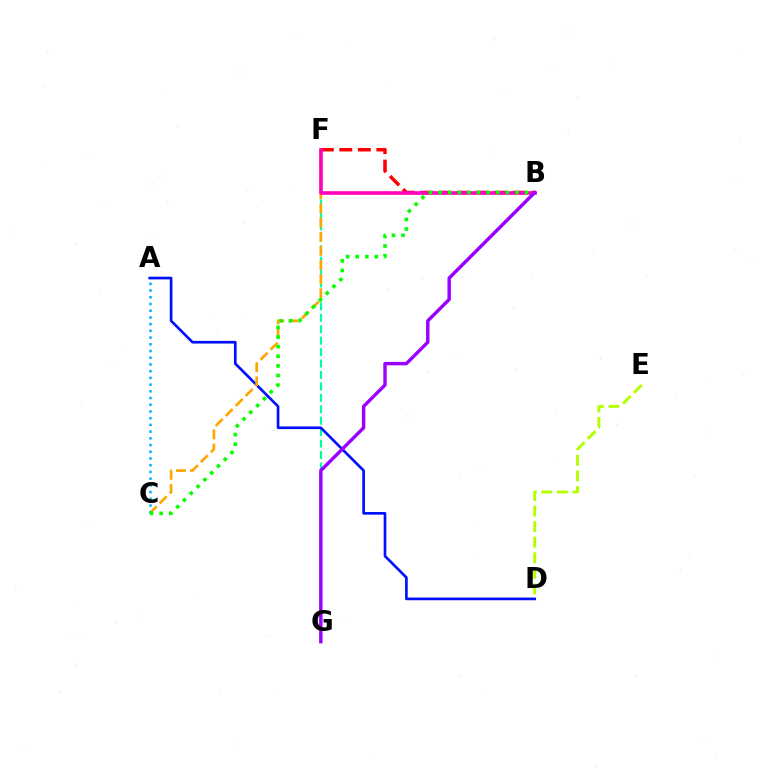{('F', 'G'): [{'color': '#00ff9d', 'line_style': 'dashed', 'thickness': 1.55}], ('B', 'F'): [{'color': '#ff0000', 'line_style': 'dashed', 'thickness': 2.52}, {'color': '#ff00bd', 'line_style': 'solid', 'thickness': 2.6}], ('A', 'D'): [{'color': '#0010ff', 'line_style': 'solid', 'thickness': 1.92}], ('C', 'F'): [{'color': '#ffa500', 'line_style': 'dashed', 'thickness': 1.92}], ('A', 'C'): [{'color': '#00b5ff', 'line_style': 'dotted', 'thickness': 1.83}], ('B', 'C'): [{'color': '#08ff00', 'line_style': 'dotted', 'thickness': 2.61}], ('B', 'G'): [{'color': '#9b00ff', 'line_style': 'solid', 'thickness': 2.46}], ('D', 'E'): [{'color': '#b3ff00', 'line_style': 'dashed', 'thickness': 2.12}]}